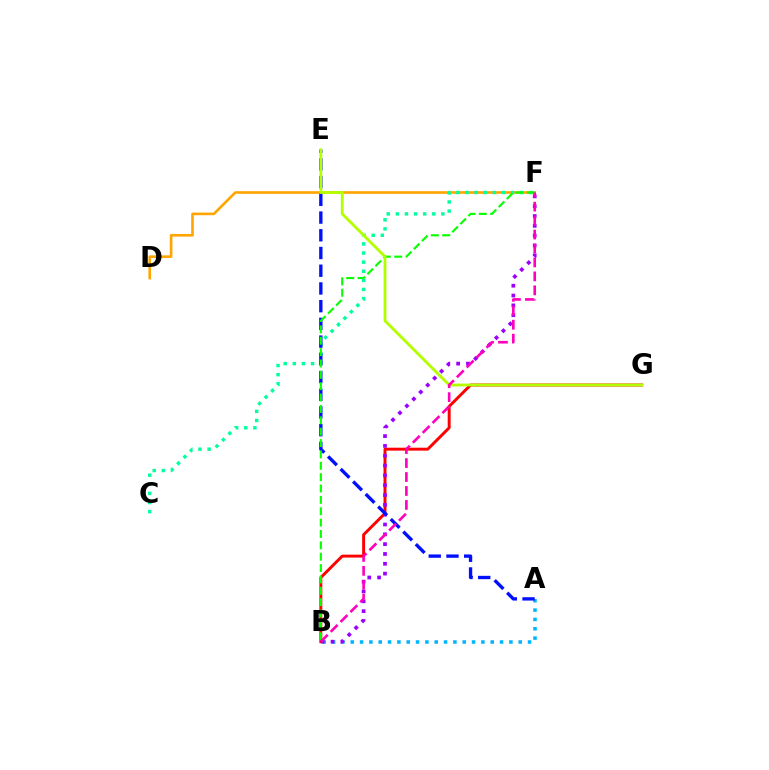{('B', 'G'): [{'color': '#ff0000', 'line_style': 'solid', 'thickness': 2.11}], ('D', 'F'): [{'color': '#ffa500', 'line_style': 'solid', 'thickness': 1.9}], ('A', 'B'): [{'color': '#00b5ff', 'line_style': 'dotted', 'thickness': 2.54}], ('B', 'F'): [{'color': '#9b00ff', 'line_style': 'dotted', 'thickness': 2.67}, {'color': '#08ff00', 'line_style': 'dashed', 'thickness': 1.54}, {'color': '#ff00bd', 'line_style': 'dashed', 'thickness': 1.89}], ('C', 'F'): [{'color': '#00ff9d', 'line_style': 'dotted', 'thickness': 2.47}], ('A', 'E'): [{'color': '#0010ff', 'line_style': 'dashed', 'thickness': 2.41}], ('E', 'G'): [{'color': '#b3ff00', 'line_style': 'solid', 'thickness': 2.03}]}